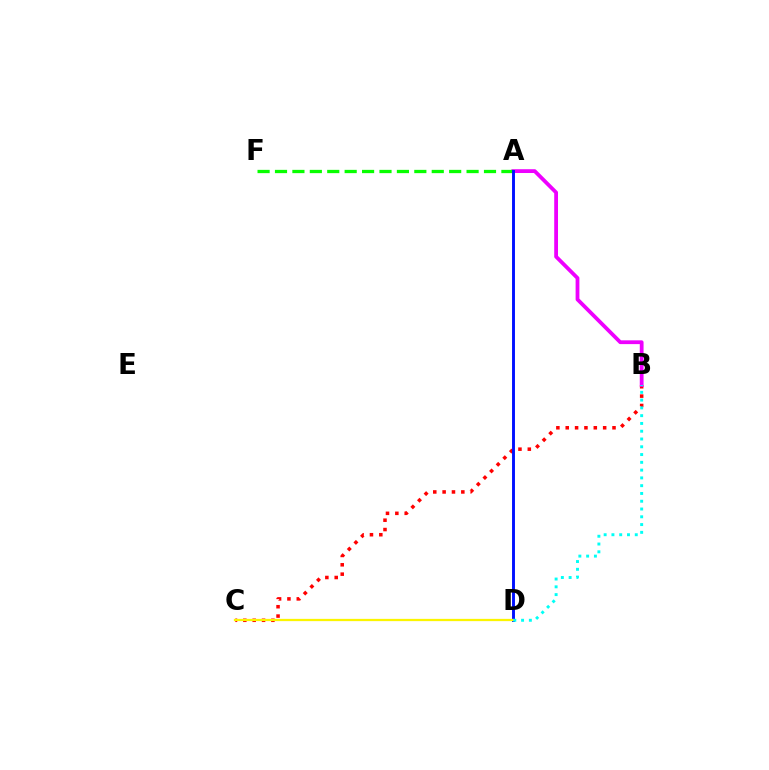{('B', 'C'): [{'color': '#ff0000', 'line_style': 'dotted', 'thickness': 2.54}], ('A', 'B'): [{'color': '#ee00ff', 'line_style': 'solid', 'thickness': 2.73}], ('A', 'F'): [{'color': '#08ff00', 'line_style': 'dashed', 'thickness': 2.37}], ('A', 'D'): [{'color': '#0010ff', 'line_style': 'solid', 'thickness': 2.1}], ('C', 'D'): [{'color': '#fcf500', 'line_style': 'solid', 'thickness': 1.63}], ('B', 'D'): [{'color': '#00fff6', 'line_style': 'dotted', 'thickness': 2.11}]}